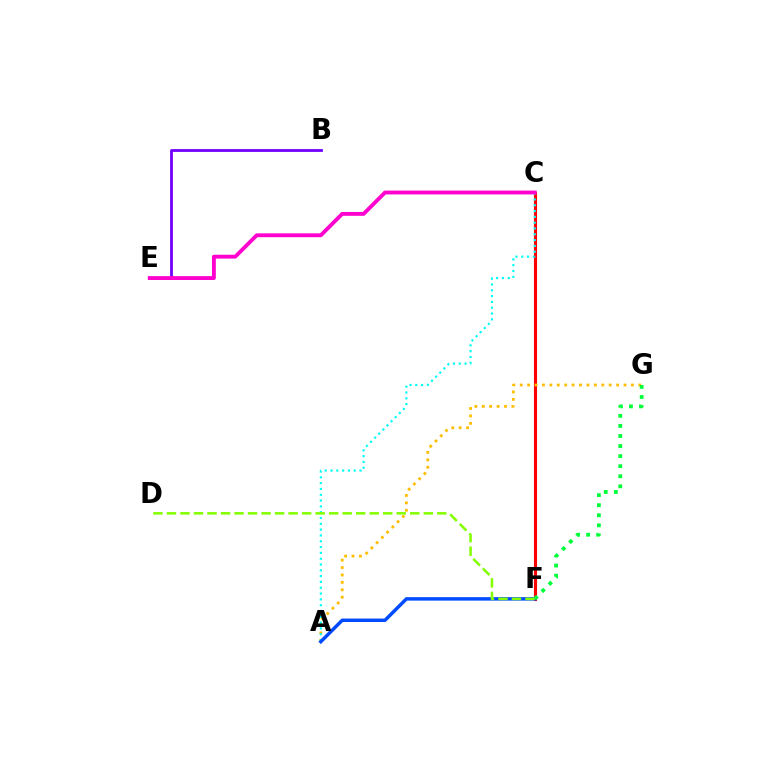{('C', 'F'): [{'color': '#ff0000', 'line_style': 'solid', 'thickness': 2.25}], ('A', 'G'): [{'color': '#ffbd00', 'line_style': 'dotted', 'thickness': 2.01}], ('A', 'C'): [{'color': '#00fff6', 'line_style': 'dotted', 'thickness': 1.58}], ('B', 'E'): [{'color': '#7200ff', 'line_style': 'solid', 'thickness': 2.02}], ('A', 'F'): [{'color': '#004bff', 'line_style': 'solid', 'thickness': 2.49}], ('F', 'G'): [{'color': '#00ff39', 'line_style': 'dotted', 'thickness': 2.74}], ('D', 'F'): [{'color': '#84ff00', 'line_style': 'dashed', 'thickness': 1.84}], ('C', 'E'): [{'color': '#ff00cf', 'line_style': 'solid', 'thickness': 2.77}]}